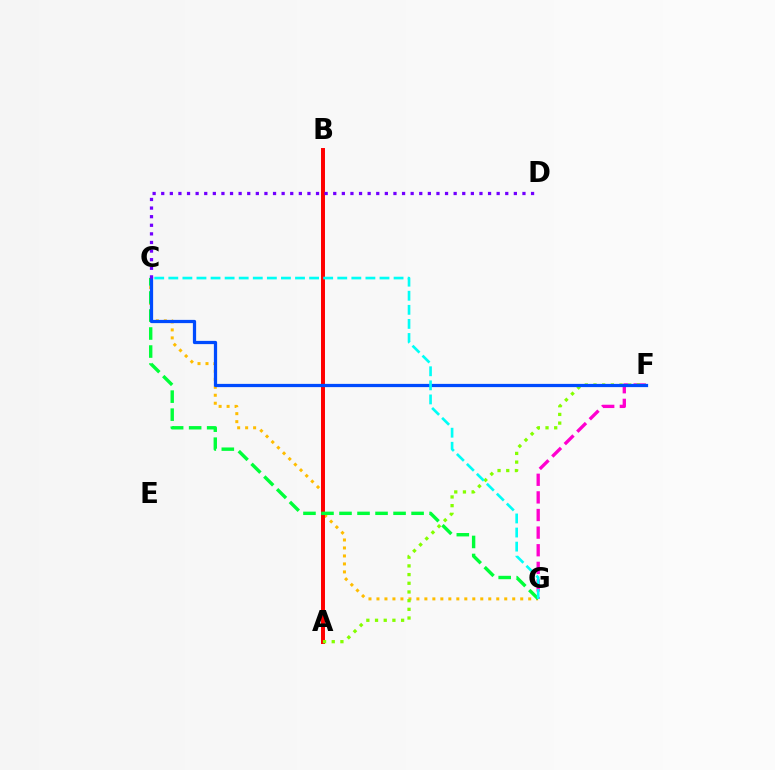{('F', 'G'): [{'color': '#ff00cf', 'line_style': 'dashed', 'thickness': 2.39}], ('C', 'G'): [{'color': '#ffbd00', 'line_style': 'dotted', 'thickness': 2.17}, {'color': '#00ff39', 'line_style': 'dashed', 'thickness': 2.45}, {'color': '#00fff6', 'line_style': 'dashed', 'thickness': 1.91}], ('A', 'B'): [{'color': '#ff0000', 'line_style': 'solid', 'thickness': 2.85}], ('A', 'F'): [{'color': '#84ff00', 'line_style': 'dotted', 'thickness': 2.36}], ('C', 'F'): [{'color': '#004bff', 'line_style': 'solid', 'thickness': 2.33}], ('C', 'D'): [{'color': '#7200ff', 'line_style': 'dotted', 'thickness': 2.34}]}